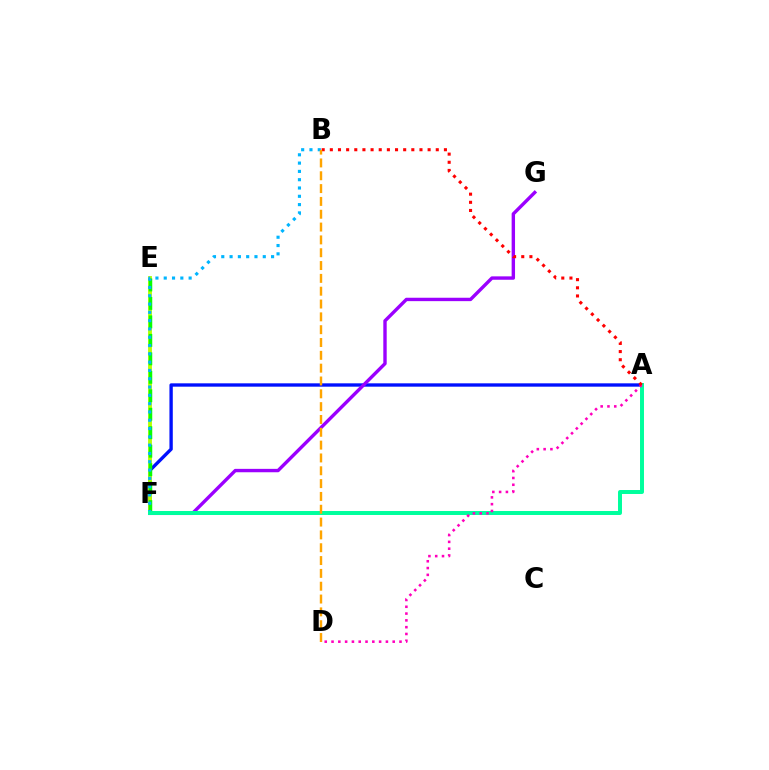{('A', 'F'): [{'color': '#0010ff', 'line_style': 'solid', 'thickness': 2.41}, {'color': '#00ff9d', 'line_style': 'solid', 'thickness': 2.86}], ('E', 'F'): [{'color': '#b3ff00', 'line_style': 'solid', 'thickness': 2.77}, {'color': '#08ff00', 'line_style': 'dashed', 'thickness': 2.51}], ('F', 'G'): [{'color': '#9b00ff', 'line_style': 'solid', 'thickness': 2.44}], ('B', 'F'): [{'color': '#00b5ff', 'line_style': 'dotted', 'thickness': 2.26}], ('A', 'D'): [{'color': '#ff00bd', 'line_style': 'dotted', 'thickness': 1.85}], ('A', 'B'): [{'color': '#ff0000', 'line_style': 'dotted', 'thickness': 2.21}], ('B', 'D'): [{'color': '#ffa500', 'line_style': 'dashed', 'thickness': 1.74}]}